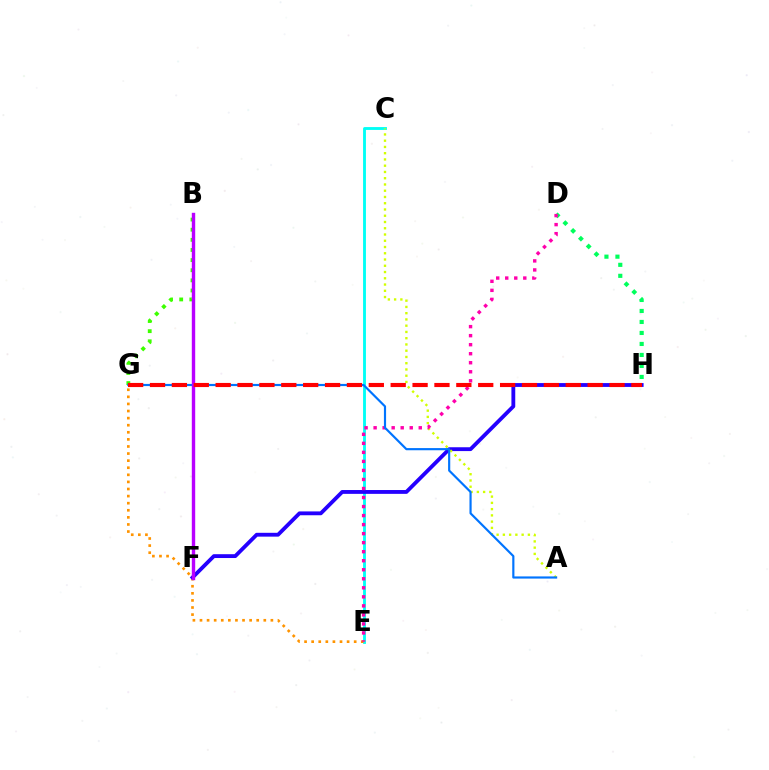{('C', 'E'): [{'color': '#00fff6', 'line_style': 'solid', 'thickness': 2.06}], ('E', 'G'): [{'color': '#ff9400', 'line_style': 'dotted', 'thickness': 1.93}], ('F', 'H'): [{'color': '#2500ff', 'line_style': 'solid', 'thickness': 2.76}], ('D', 'H'): [{'color': '#00ff5c', 'line_style': 'dotted', 'thickness': 2.99}], ('B', 'G'): [{'color': '#3dff00', 'line_style': 'dotted', 'thickness': 2.75}], ('A', 'C'): [{'color': '#d1ff00', 'line_style': 'dotted', 'thickness': 1.7}], ('D', 'E'): [{'color': '#ff00ac', 'line_style': 'dotted', 'thickness': 2.45}], ('A', 'G'): [{'color': '#0074ff', 'line_style': 'solid', 'thickness': 1.56}], ('B', 'F'): [{'color': '#b900ff', 'line_style': 'solid', 'thickness': 2.45}], ('G', 'H'): [{'color': '#ff0000', 'line_style': 'dashed', 'thickness': 2.97}]}